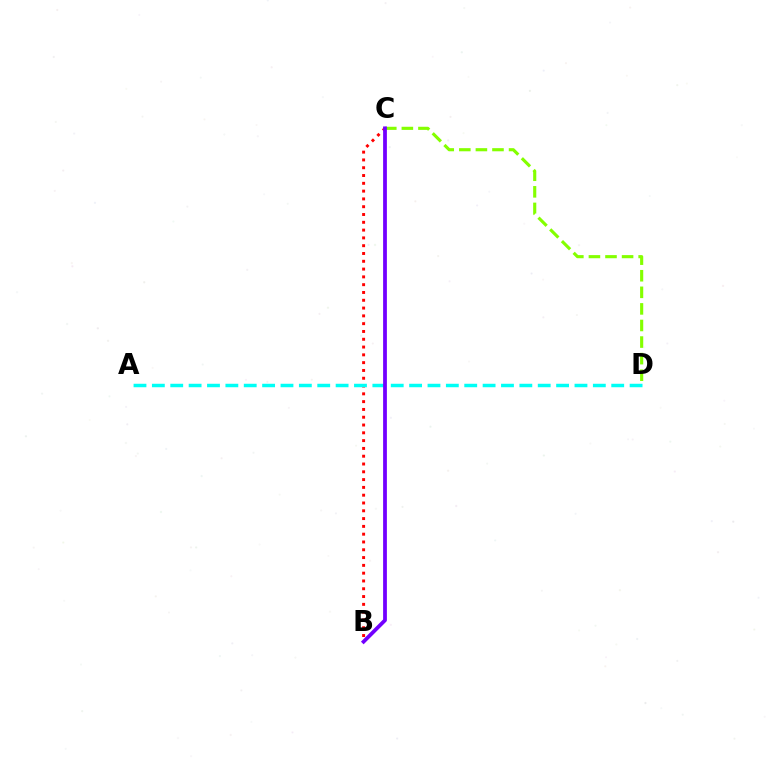{('C', 'D'): [{'color': '#84ff00', 'line_style': 'dashed', 'thickness': 2.25}], ('B', 'C'): [{'color': '#ff0000', 'line_style': 'dotted', 'thickness': 2.12}, {'color': '#7200ff', 'line_style': 'solid', 'thickness': 2.72}], ('A', 'D'): [{'color': '#00fff6', 'line_style': 'dashed', 'thickness': 2.5}]}